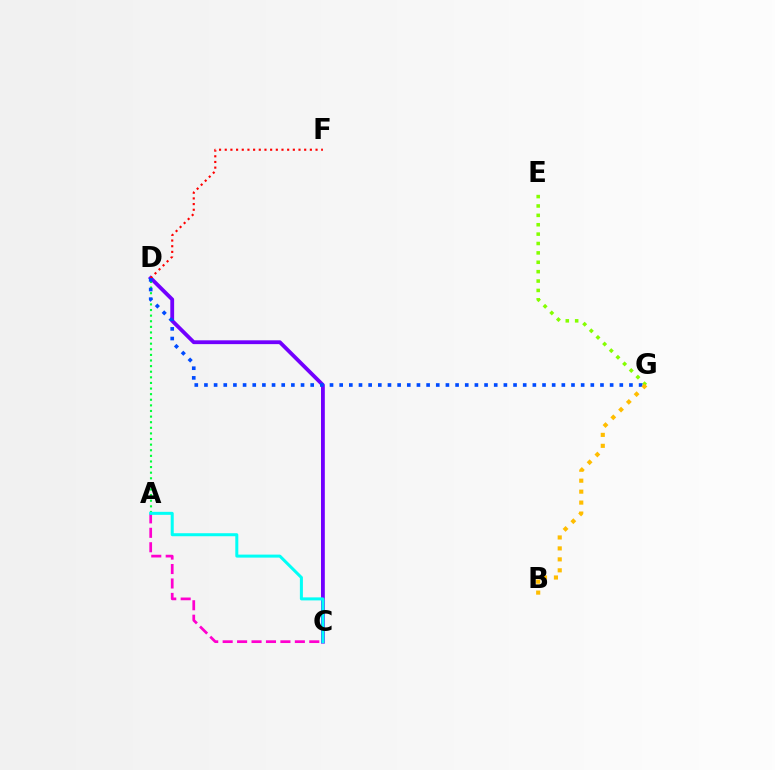{('C', 'D'): [{'color': '#7200ff', 'line_style': 'solid', 'thickness': 2.75}], ('A', 'D'): [{'color': '#00ff39', 'line_style': 'dotted', 'thickness': 1.52}], ('A', 'C'): [{'color': '#ff00cf', 'line_style': 'dashed', 'thickness': 1.96}, {'color': '#00fff6', 'line_style': 'solid', 'thickness': 2.17}], ('D', 'F'): [{'color': '#ff0000', 'line_style': 'dotted', 'thickness': 1.54}], ('E', 'G'): [{'color': '#84ff00', 'line_style': 'dotted', 'thickness': 2.55}], ('D', 'G'): [{'color': '#004bff', 'line_style': 'dotted', 'thickness': 2.62}], ('B', 'G'): [{'color': '#ffbd00', 'line_style': 'dotted', 'thickness': 2.98}]}